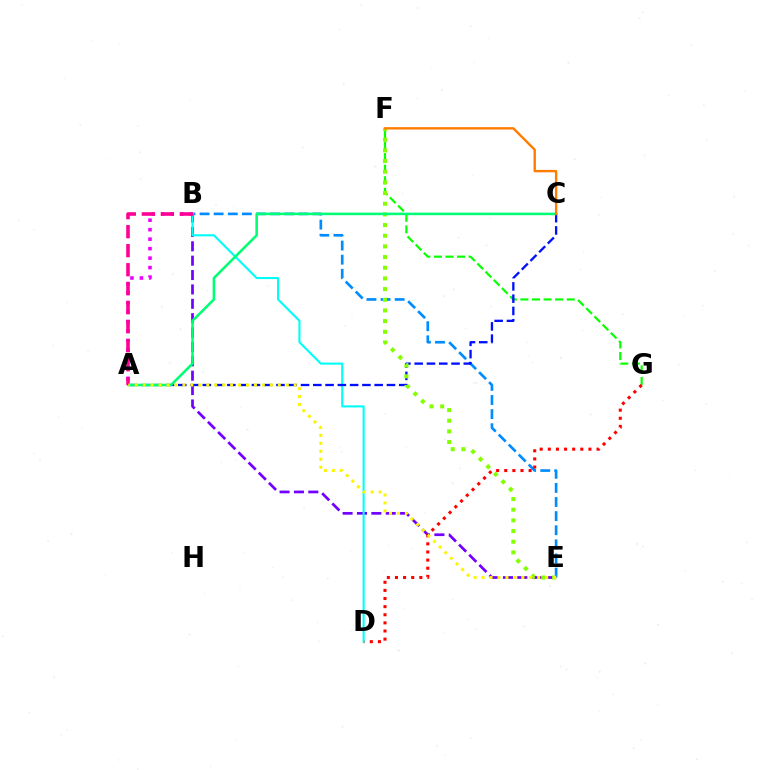{('A', 'B'): [{'color': '#ee00ff', 'line_style': 'dotted', 'thickness': 2.58}, {'color': '#ff0094', 'line_style': 'dashed', 'thickness': 2.58}], ('B', 'E'): [{'color': '#008cff', 'line_style': 'dashed', 'thickness': 1.92}, {'color': '#7200ff', 'line_style': 'dashed', 'thickness': 1.95}], ('F', 'G'): [{'color': '#08ff00', 'line_style': 'dashed', 'thickness': 1.57}], ('D', 'G'): [{'color': '#ff0000', 'line_style': 'dotted', 'thickness': 2.21}], ('B', 'D'): [{'color': '#00fff6', 'line_style': 'solid', 'thickness': 1.52}], ('A', 'C'): [{'color': '#0010ff', 'line_style': 'dashed', 'thickness': 1.67}, {'color': '#00ff74', 'line_style': 'solid', 'thickness': 1.84}], ('E', 'F'): [{'color': '#84ff00', 'line_style': 'dotted', 'thickness': 2.9}], ('A', 'E'): [{'color': '#fcf500', 'line_style': 'dotted', 'thickness': 2.16}], ('C', 'F'): [{'color': '#ff7c00', 'line_style': 'solid', 'thickness': 1.72}]}